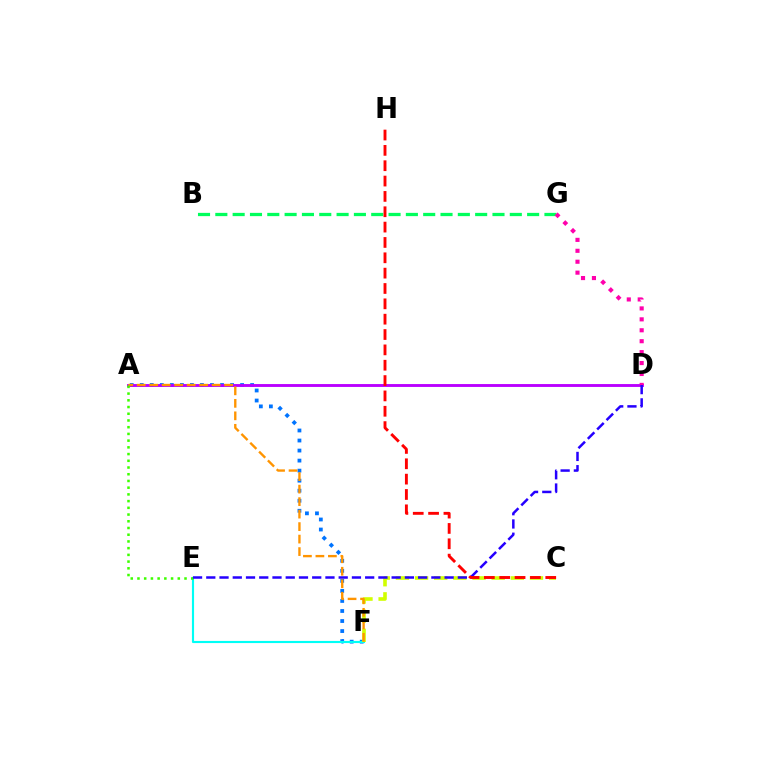{('A', 'F'): [{'color': '#0074ff', 'line_style': 'dotted', 'thickness': 2.73}, {'color': '#ff9400', 'line_style': 'dashed', 'thickness': 1.7}], ('E', 'F'): [{'color': '#00fff6', 'line_style': 'solid', 'thickness': 1.54}], ('A', 'D'): [{'color': '#b900ff', 'line_style': 'solid', 'thickness': 2.07}], ('C', 'F'): [{'color': '#d1ff00', 'line_style': 'dashed', 'thickness': 2.6}], ('B', 'G'): [{'color': '#00ff5c', 'line_style': 'dashed', 'thickness': 2.35}], ('D', 'G'): [{'color': '#ff00ac', 'line_style': 'dotted', 'thickness': 2.97}], ('A', 'E'): [{'color': '#3dff00', 'line_style': 'dotted', 'thickness': 1.83}], ('D', 'E'): [{'color': '#2500ff', 'line_style': 'dashed', 'thickness': 1.8}], ('C', 'H'): [{'color': '#ff0000', 'line_style': 'dashed', 'thickness': 2.08}]}